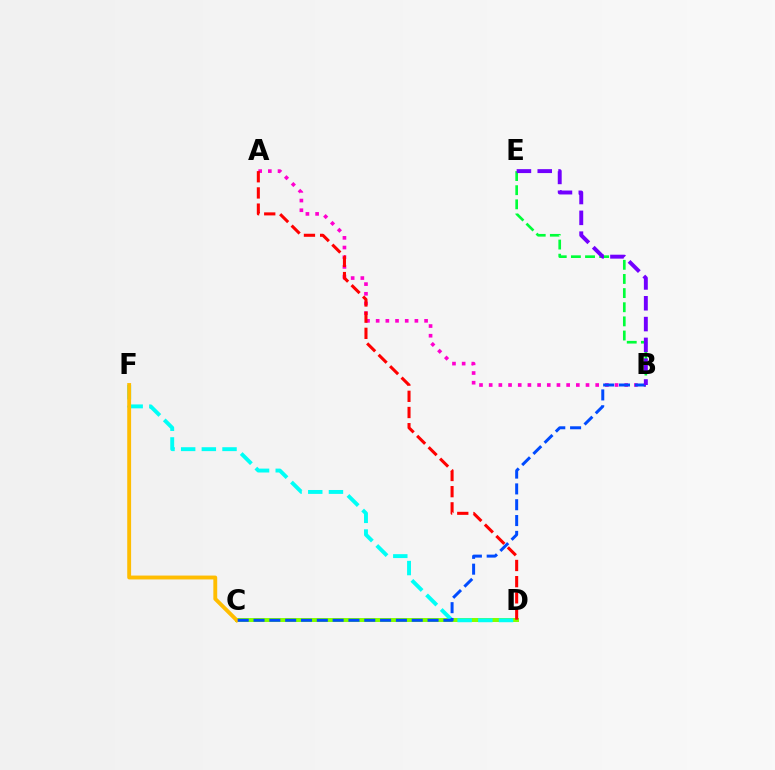{('C', 'D'): [{'color': '#84ff00', 'line_style': 'solid', 'thickness': 2.87}], ('B', 'E'): [{'color': '#00ff39', 'line_style': 'dashed', 'thickness': 1.92}, {'color': '#7200ff', 'line_style': 'dashed', 'thickness': 2.83}], ('A', 'B'): [{'color': '#ff00cf', 'line_style': 'dotted', 'thickness': 2.63}], ('D', 'F'): [{'color': '#00fff6', 'line_style': 'dashed', 'thickness': 2.81}], ('C', 'F'): [{'color': '#ffbd00', 'line_style': 'solid', 'thickness': 2.78}], ('A', 'D'): [{'color': '#ff0000', 'line_style': 'dashed', 'thickness': 2.2}], ('B', 'C'): [{'color': '#004bff', 'line_style': 'dashed', 'thickness': 2.15}]}